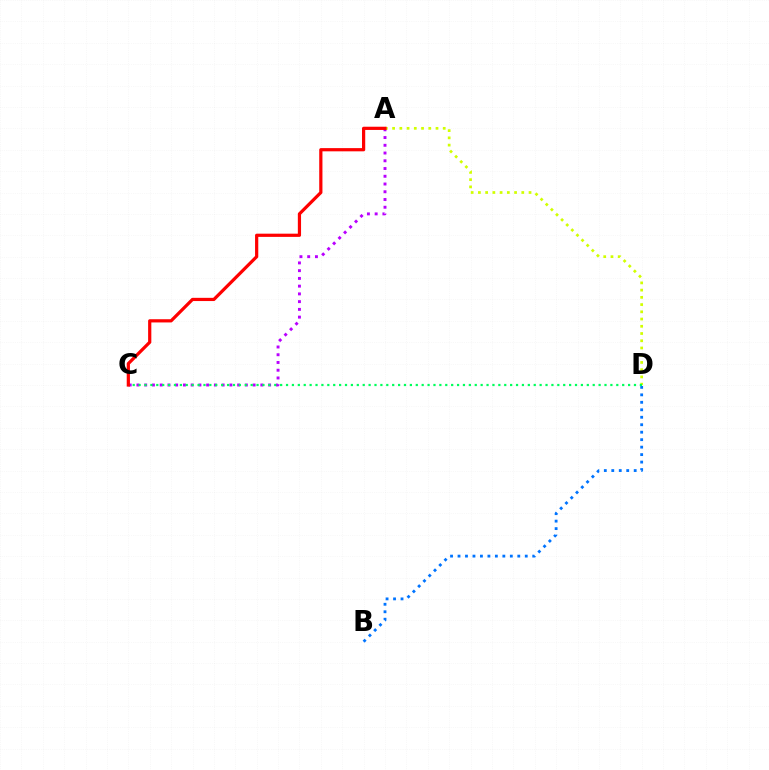{('A', 'C'): [{'color': '#b900ff', 'line_style': 'dotted', 'thickness': 2.1}, {'color': '#ff0000', 'line_style': 'solid', 'thickness': 2.31}], ('A', 'D'): [{'color': '#d1ff00', 'line_style': 'dotted', 'thickness': 1.97}], ('B', 'D'): [{'color': '#0074ff', 'line_style': 'dotted', 'thickness': 2.03}], ('C', 'D'): [{'color': '#00ff5c', 'line_style': 'dotted', 'thickness': 1.6}]}